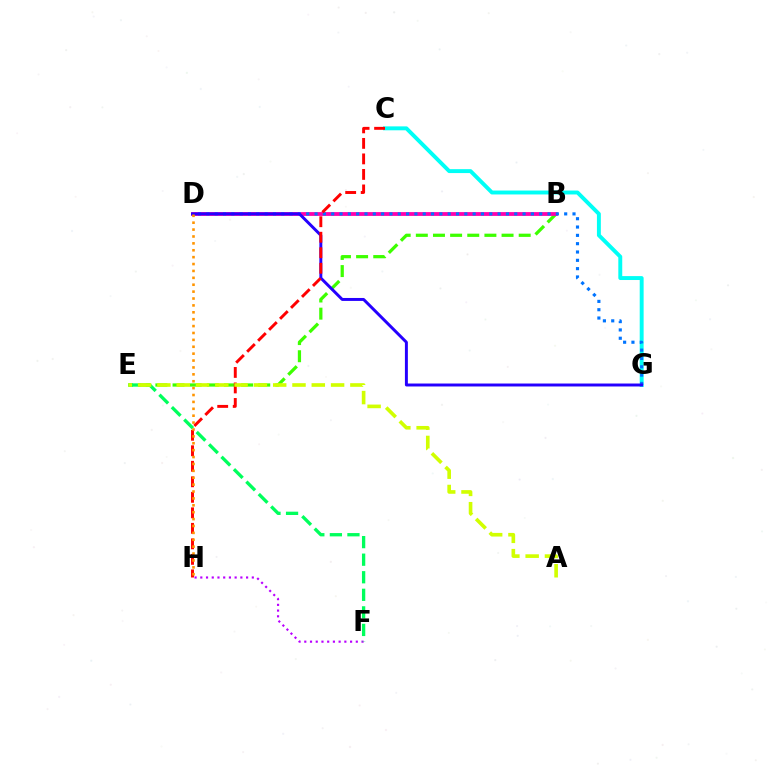{('B', 'E'): [{'color': '#3dff00', 'line_style': 'dashed', 'thickness': 2.33}], ('C', 'G'): [{'color': '#00fff6', 'line_style': 'solid', 'thickness': 2.82}], ('B', 'D'): [{'color': '#ff00ac', 'line_style': 'solid', 'thickness': 2.74}], ('D', 'G'): [{'color': '#0074ff', 'line_style': 'dotted', 'thickness': 2.26}, {'color': '#2500ff', 'line_style': 'solid', 'thickness': 2.13}], ('F', 'H'): [{'color': '#b900ff', 'line_style': 'dotted', 'thickness': 1.56}], ('C', 'H'): [{'color': '#ff0000', 'line_style': 'dashed', 'thickness': 2.11}], ('E', 'F'): [{'color': '#00ff5c', 'line_style': 'dashed', 'thickness': 2.39}], ('D', 'H'): [{'color': '#ff9400', 'line_style': 'dotted', 'thickness': 1.87}], ('A', 'E'): [{'color': '#d1ff00', 'line_style': 'dashed', 'thickness': 2.62}]}